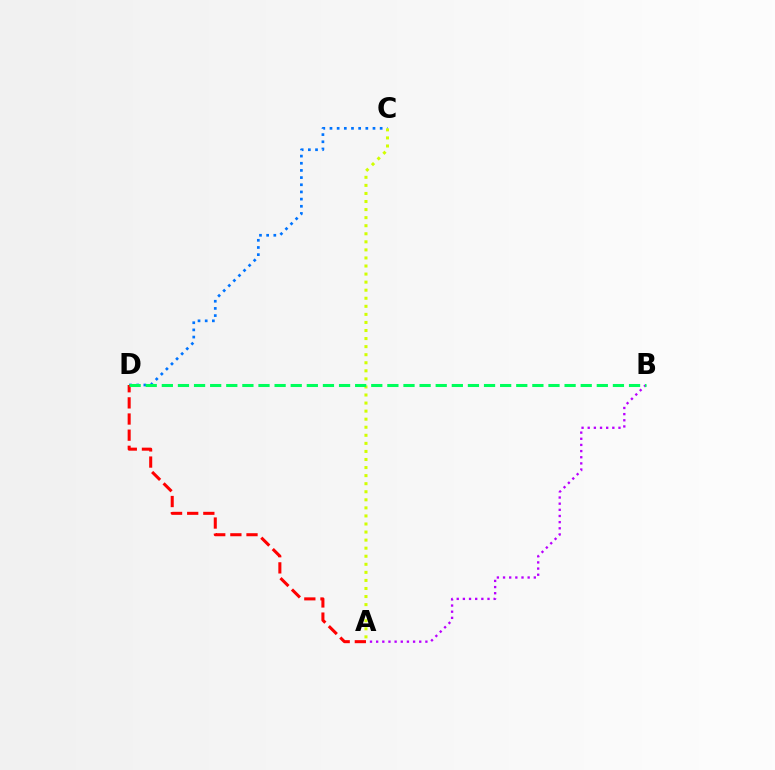{('C', 'D'): [{'color': '#0074ff', 'line_style': 'dotted', 'thickness': 1.95}], ('A', 'C'): [{'color': '#d1ff00', 'line_style': 'dotted', 'thickness': 2.19}], ('A', 'B'): [{'color': '#b900ff', 'line_style': 'dotted', 'thickness': 1.67}], ('A', 'D'): [{'color': '#ff0000', 'line_style': 'dashed', 'thickness': 2.19}], ('B', 'D'): [{'color': '#00ff5c', 'line_style': 'dashed', 'thickness': 2.19}]}